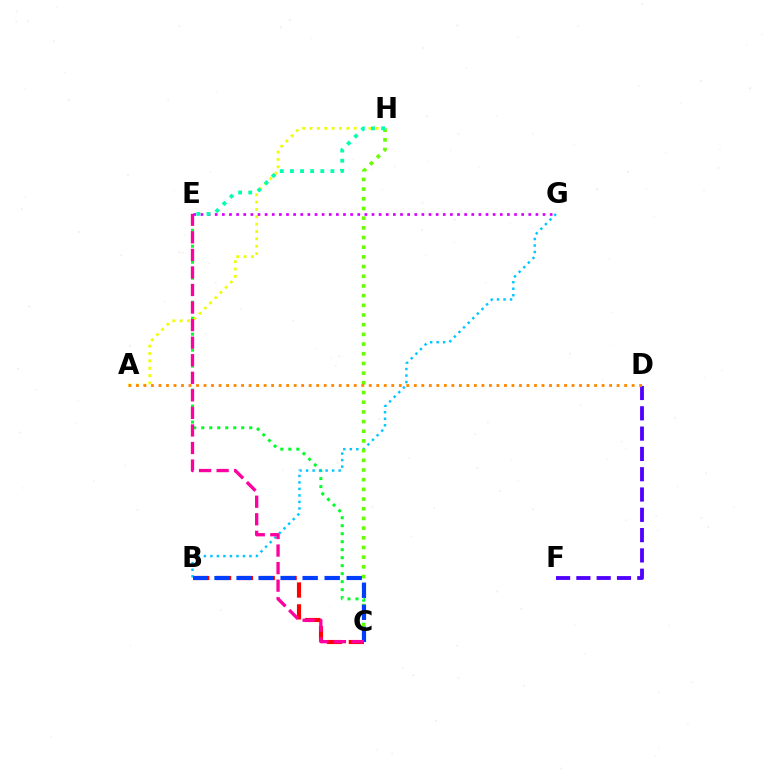{('C', 'E'): [{'color': '#00ff27', 'line_style': 'dotted', 'thickness': 2.17}, {'color': '#ff00a0', 'line_style': 'dashed', 'thickness': 2.39}], ('D', 'F'): [{'color': '#4f00ff', 'line_style': 'dashed', 'thickness': 2.76}], ('B', 'C'): [{'color': '#ff0000', 'line_style': 'dashed', 'thickness': 2.97}, {'color': '#003fff', 'line_style': 'dashed', 'thickness': 2.99}], ('B', 'G'): [{'color': '#00c7ff', 'line_style': 'dotted', 'thickness': 1.77}], ('C', 'H'): [{'color': '#66ff00', 'line_style': 'dotted', 'thickness': 2.63}], ('A', 'H'): [{'color': '#eeff00', 'line_style': 'dotted', 'thickness': 2.0}], ('E', 'G'): [{'color': '#d600ff', 'line_style': 'dotted', 'thickness': 1.94}], ('E', 'H'): [{'color': '#00ffaf', 'line_style': 'dotted', 'thickness': 2.75}], ('A', 'D'): [{'color': '#ff8800', 'line_style': 'dotted', 'thickness': 2.04}]}